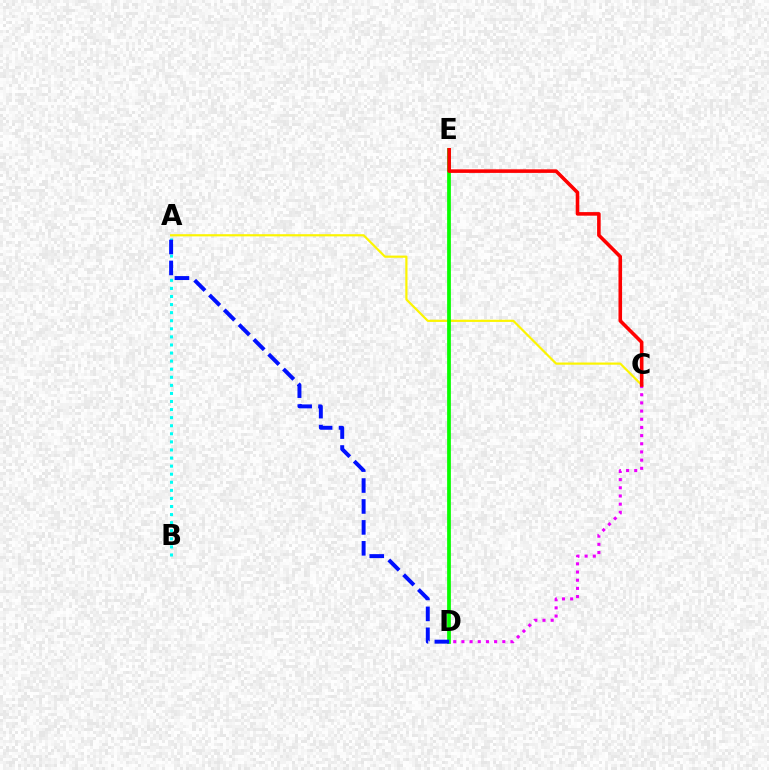{('A', 'C'): [{'color': '#fcf500', 'line_style': 'solid', 'thickness': 1.58}], ('D', 'E'): [{'color': '#08ff00', 'line_style': 'solid', 'thickness': 2.7}], ('A', 'B'): [{'color': '#00fff6', 'line_style': 'dotted', 'thickness': 2.19}], ('A', 'D'): [{'color': '#0010ff', 'line_style': 'dashed', 'thickness': 2.84}], ('C', 'D'): [{'color': '#ee00ff', 'line_style': 'dotted', 'thickness': 2.22}], ('C', 'E'): [{'color': '#ff0000', 'line_style': 'solid', 'thickness': 2.58}]}